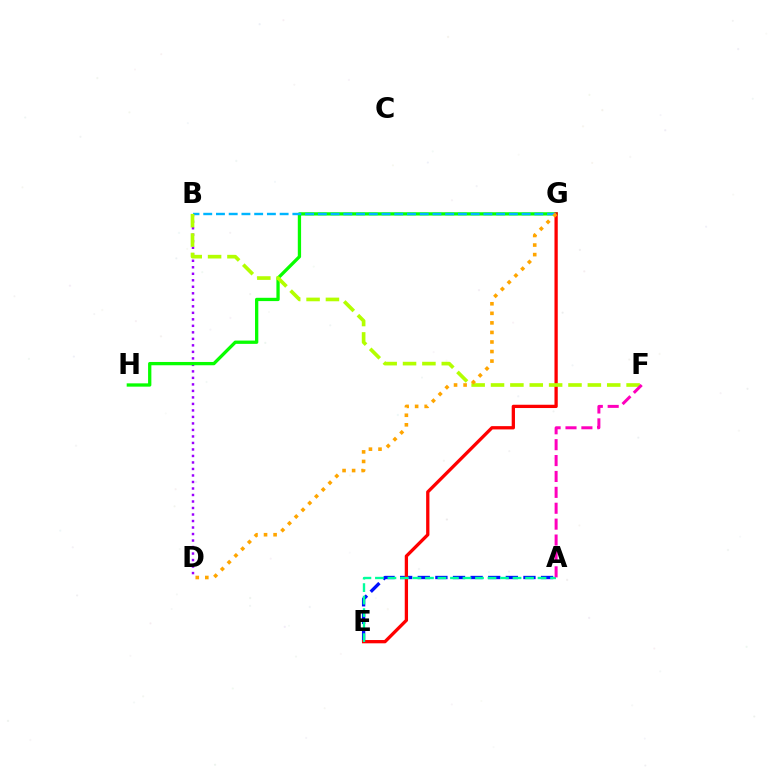{('A', 'E'): [{'color': '#0010ff', 'line_style': 'dashed', 'thickness': 2.39}, {'color': '#00ff9d', 'line_style': 'dashed', 'thickness': 1.7}], ('B', 'D'): [{'color': '#9b00ff', 'line_style': 'dotted', 'thickness': 1.77}], ('G', 'H'): [{'color': '#08ff00', 'line_style': 'solid', 'thickness': 2.37}], ('E', 'G'): [{'color': '#ff0000', 'line_style': 'solid', 'thickness': 2.37}], ('B', 'G'): [{'color': '#00b5ff', 'line_style': 'dashed', 'thickness': 1.73}], ('B', 'F'): [{'color': '#b3ff00', 'line_style': 'dashed', 'thickness': 2.63}], ('D', 'G'): [{'color': '#ffa500', 'line_style': 'dotted', 'thickness': 2.6}], ('A', 'F'): [{'color': '#ff00bd', 'line_style': 'dashed', 'thickness': 2.16}]}